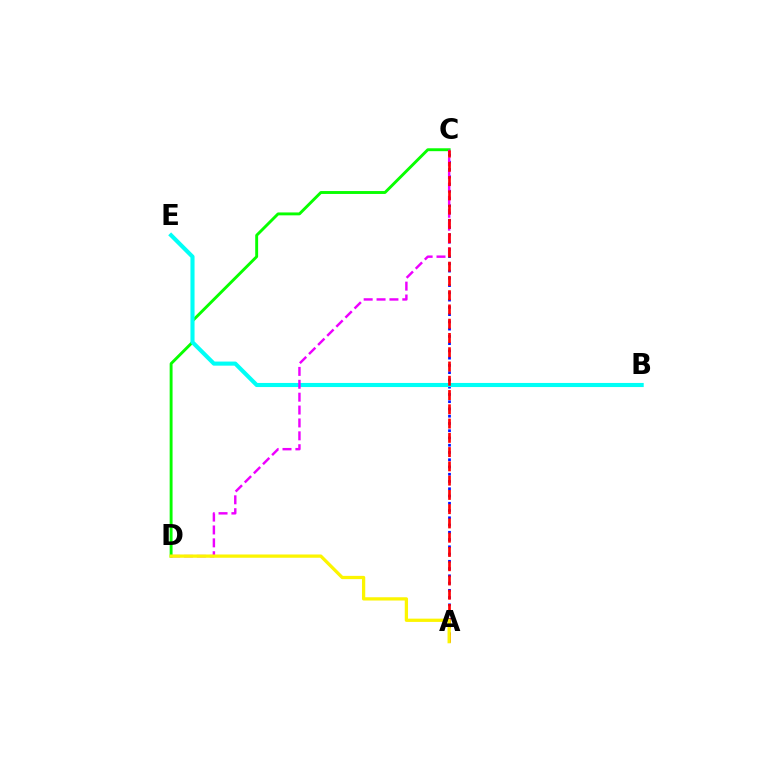{('A', 'C'): [{'color': '#0010ff', 'line_style': 'dotted', 'thickness': 1.97}, {'color': '#ff0000', 'line_style': 'dashed', 'thickness': 1.94}], ('C', 'D'): [{'color': '#08ff00', 'line_style': 'solid', 'thickness': 2.09}, {'color': '#ee00ff', 'line_style': 'dashed', 'thickness': 1.75}], ('B', 'E'): [{'color': '#00fff6', 'line_style': 'solid', 'thickness': 2.95}], ('A', 'D'): [{'color': '#fcf500', 'line_style': 'solid', 'thickness': 2.35}]}